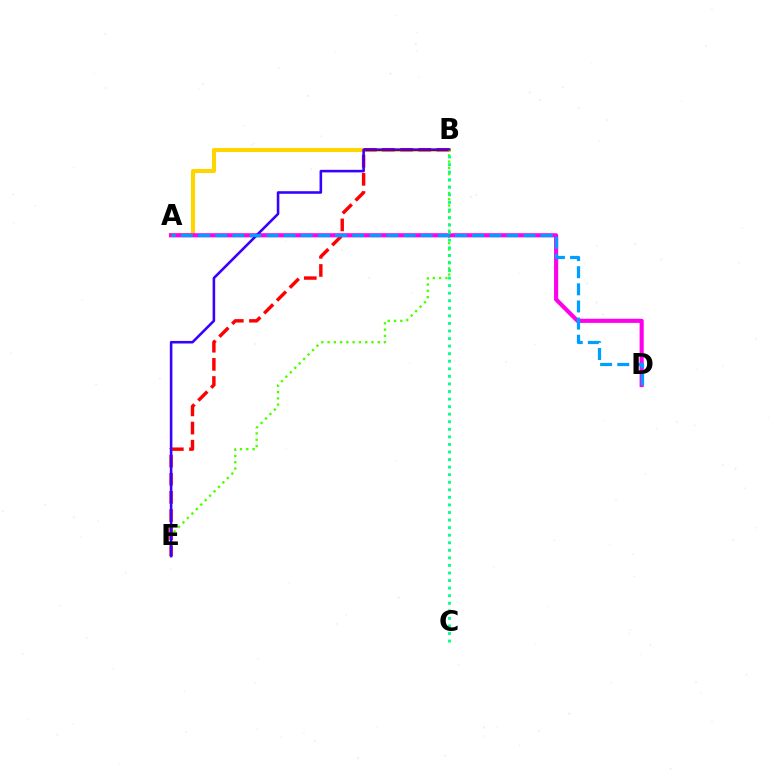{('A', 'B'): [{'color': '#ffd500', 'line_style': 'solid', 'thickness': 2.94}], ('B', 'E'): [{'color': '#4fff00', 'line_style': 'dotted', 'thickness': 1.71}, {'color': '#ff0000', 'line_style': 'dashed', 'thickness': 2.46}, {'color': '#3700ff', 'line_style': 'solid', 'thickness': 1.85}], ('A', 'D'): [{'color': '#ff00ed', 'line_style': 'solid', 'thickness': 2.97}, {'color': '#009eff', 'line_style': 'dashed', 'thickness': 2.33}], ('B', 'C'): [{'color': '#00ff86', 'line_style': 'dotted', 'thickness': 2.05}]}